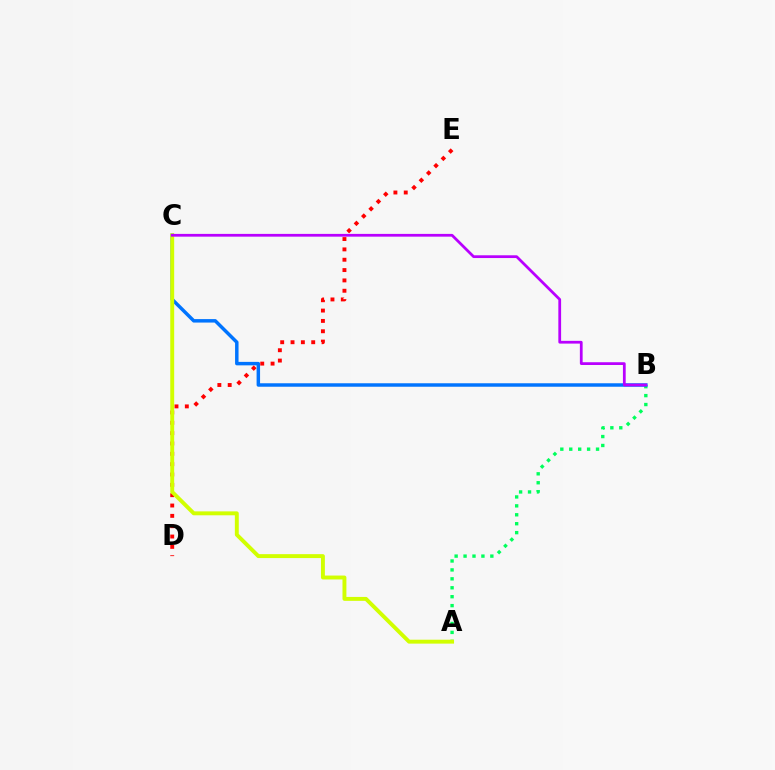{('A', 'B'): [{'color': '#00ff5c', 'line_style': 'dotted', 'thickness': 2.43}], ('B', 'C'): [{'color': '#0074ff', 'line_style': 'solid', 'thickness': 2.5}, {'color': '#b900ff', 'line_style': 'solid', 'thickness': 1.99}], ('D', 'E'): [{'color': '#ff0000', 'line_style': 'dotted', 'thickness': 2.81}], ('A', 'C'): [{'color': '#d1ff00', 'line_style': 'solid', 'thickness': 2.82}]}